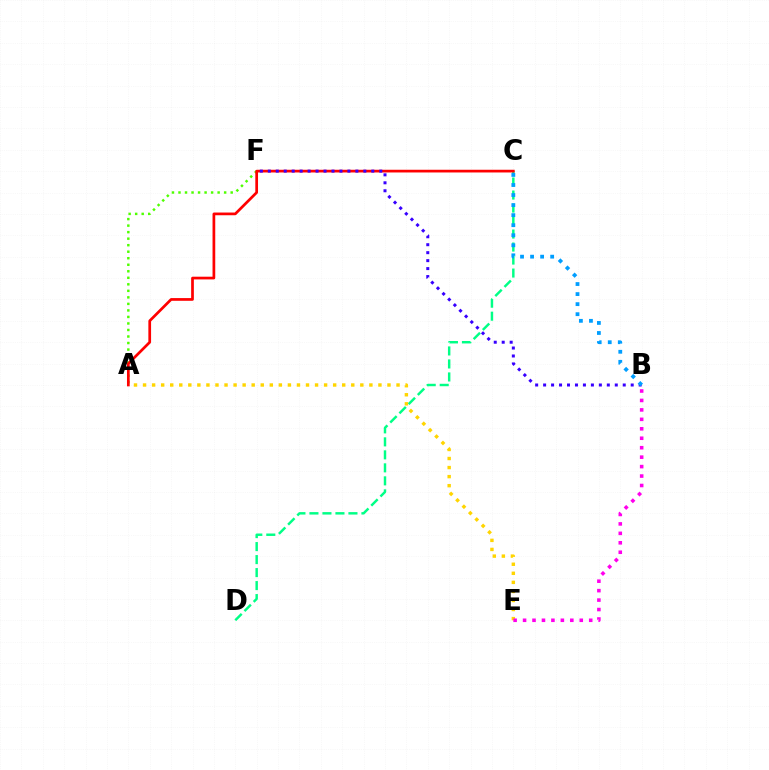{('A', 'F'): [{'color': '#4fff00', 'line_style': 'dotted', 'thickness': 1.77}], ('C', 'D'): [{'color': '#00ff86', 'line_style': 'dashed', 'thickness': 1.77}], ('A', 'C'): [{'color': '#ff0000', 'line_style': 'solid', 'thickness': 1.95}], ('B', 'F'): [{'color': '#3700ff', 'line_style': 'dotted', 'thickness': 2.16}], ('A', 'E'): [{'color': '#ffd500', 'line_style': 'dotted', 'thickness': 2.46}], ('B', 'E'): [{'color': '#ff00ed', 'line_style': 'dotted', 'thickness': 2.57}], ('B', 'C'): [{'color': '#009eff', 'line_style': 'dotted', 'thickness': 2.73}]}